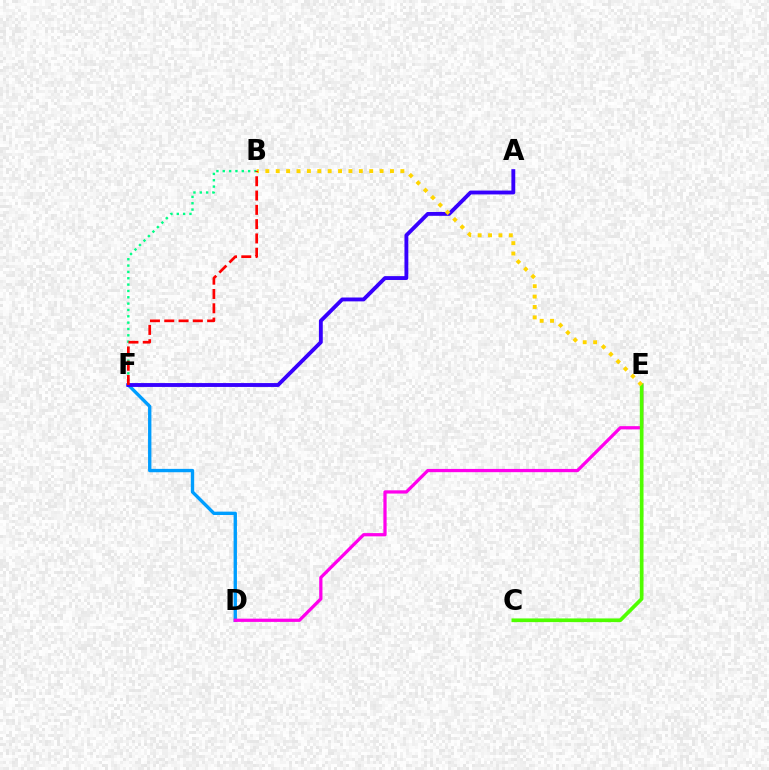{('D', 'F'): [{'color': '#009eff', 'line_style': 'solid', 'thickness': 2.41}], ('D', 'E'): [{'color': '#ff00ed', 'line_style': 'solid', 'thickness': 2.33}], ('A', 'F'): [{'color': '#3700ff', 'line_style': 'solid', 'thickness': 2.78}], ('C', 'E'): [{'color': '#4fff00', 'line_style': 'solid', 'thickness': 2.66}], ('B', 'F'): [{'color': '#00ff86', 'line_style': 'dotted', 'thickness': 1.72}, {'color': '#ff0000', 'line_style': 'dashed', 'thickness': 1.94}], ('B', 'E'): [{'color': '#ffd500', 'line_style': 'dotted', 'thickness': 2.82}]}